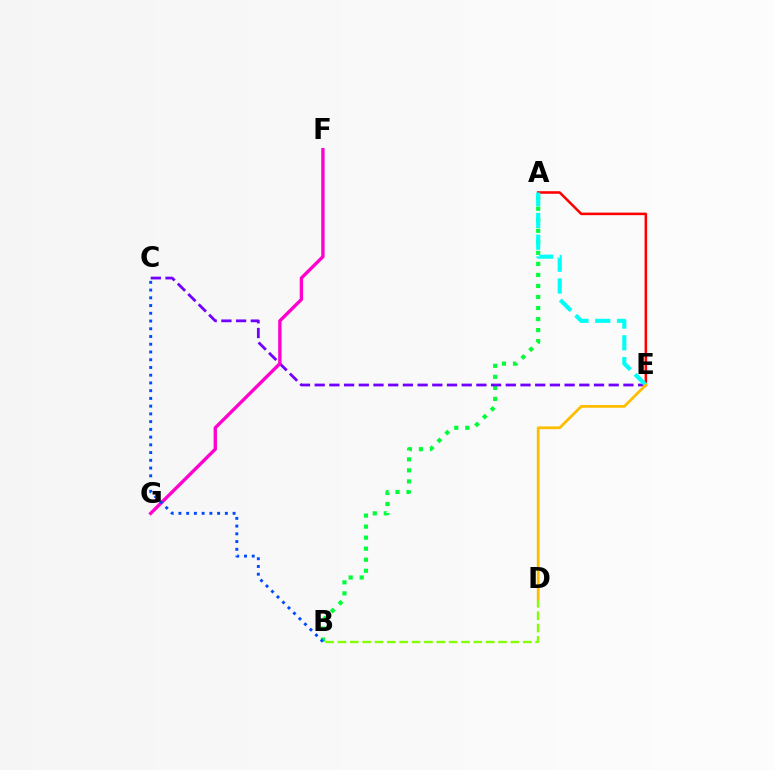{('A', 'E'): [{'color': '#ff0000', 'line_style': 'solid', 'thickness': 1.84}, {'color': '#00fff6', 'line_style': 'dashed', 'thickness': 2.96}], ('A', 'B'): [{'color': '#00ff39', 'line_style': 'dotted', 'thickness': 3.0}], ('C', 'E'): [{'color': '#7200ff', 'line_style': 'dashed', 'thickness': 2.0}], ('B', 'D'): [{'color': '#84ff00', 'line_style': 'dashed', 'thickness': 1.68}], ('F', 'G'): [{'color': '#ff00cf', 'line_style': 'solid', 'thickness': 2.41}], ('B', 'C'): [{'color': '#004bff', 'line_style': 'dotted', 'thickness': 2.1}], ('D', 'E'): [{'color': '#ffbd00', 'line_style': 'solid', 'thickness': 2.0}]}